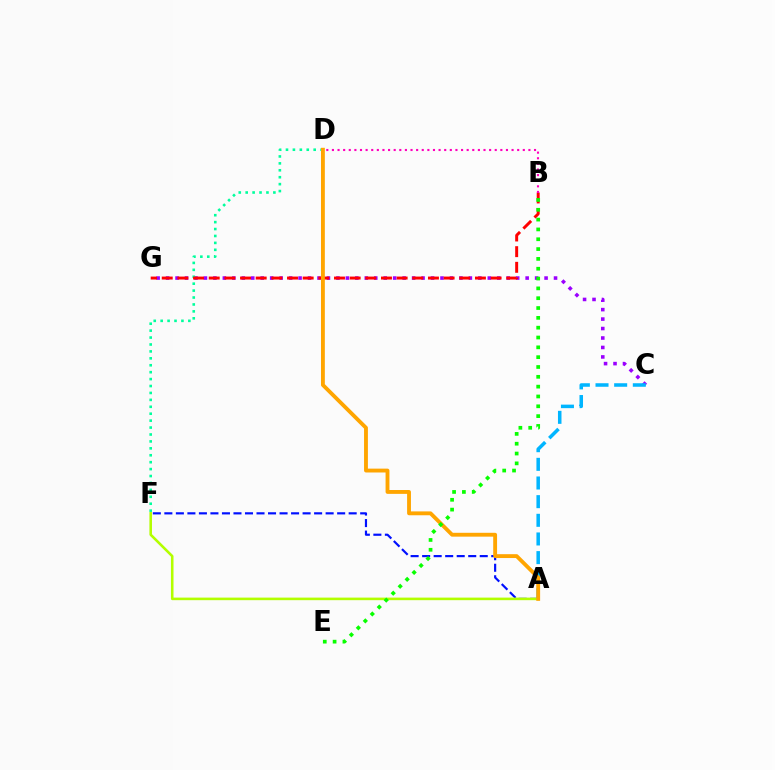{('C', 'G'): [{'color': '#9b00ff', 'line_style': 'dotted', 'thickness': 2.57}], ('D', 'F'): [{'color': '#00ff9d', 'line_style': 'dotted', 'thickness': 1.88}], ('B', 'G'): [{'color': '#ff0000', 'line_style': 'dashed', 'thickness': 2.13}], ('A', 'C'): [{'color': '#00b5ff', 'line_style': 'dashed', 'thickness': 2.53}], ('A', 'F'): [{'color': '#0010ff', 'line_style': 'dashed', 'thickness': 1.56}, {'color': '#b3ff00', 'line_style': 'solid', 'thickness': 1.85}], ('B', 'D'): [{'color': '#ff00bd', 'line_style': 'dotted', 'thickness': 1.53}], ('A', 'D'): [{'color': '#ffa500', 'line_style': 'solid', 'thickness': 2.77}], ('B', 'E'): [{'color': '#08ff00', 'line_style': 'dotted', 'thickness': 2.67}]}